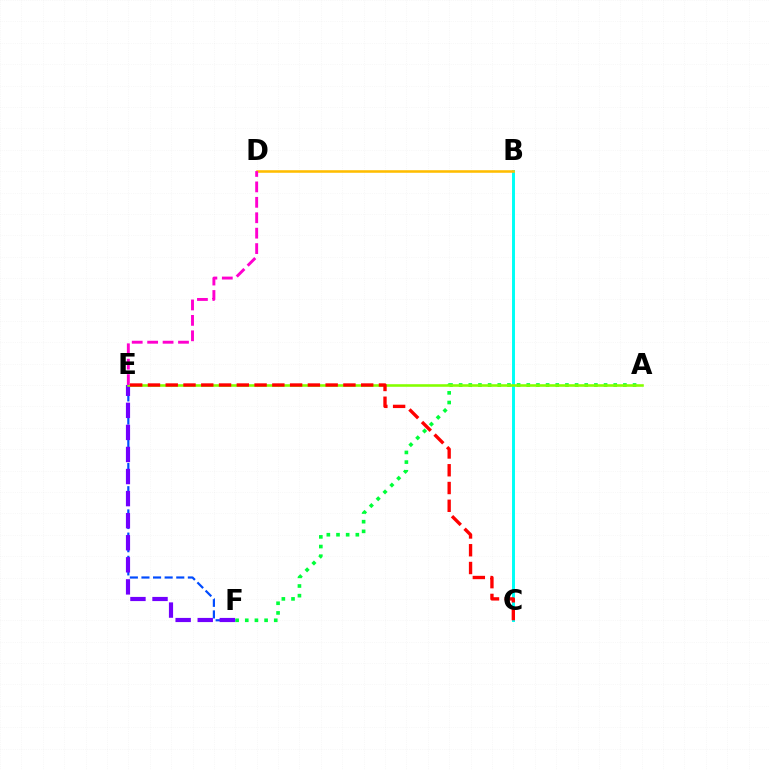{('A', 'F'): [{'color': '#00ff39', 'line_style': 'dotted', 'thickness': 2.63}], ('B', 'C'): [{'color': '#00fff6', 'line_style': 'solid', 'thickness': 2.13}], ('E', 'F'): [{'color': '#004bff', 'line_style': 'dashed', 'thickness': 1.58}, {'color': '#7200ff', 'line_style': 'dashed', 'thickness': 3.0}], ('A', 'E'): [{'color': '#84ff00', 'line_style': 'solid', 'thickness': 1.86}], ('B', 'D'): [{'color': '#ffbd00', 'line_style': 'solid', 'thickness': 1.85}], ('C', 'E'): [{'color': '#ff0000', 'line_style': 'dashed', 'thickness': 2.41}], ('D', 'E'): [{'color': '#ff00cf', 'line_style': 'dashed', 'thickness': 2.1}]}